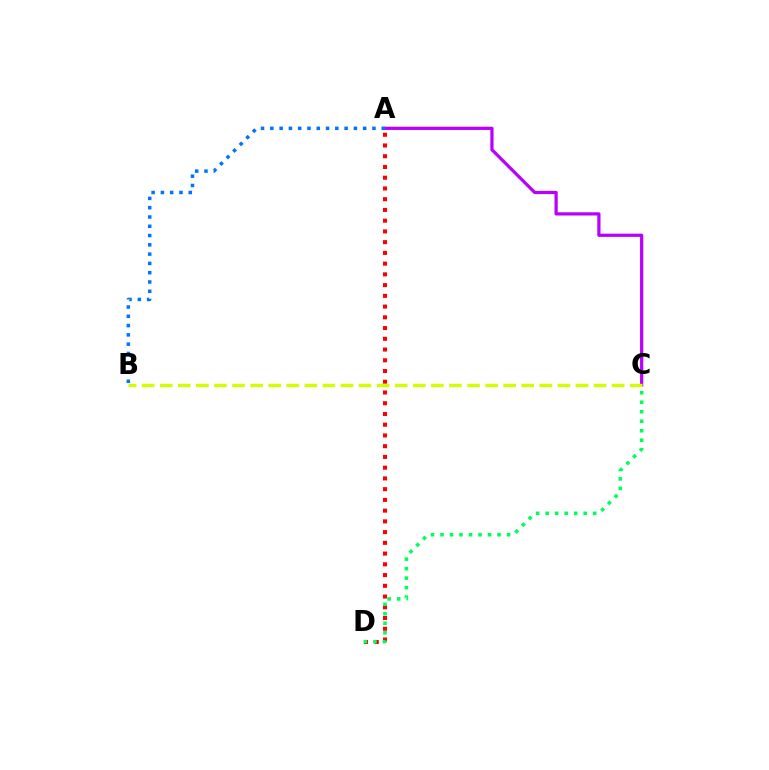{('A', 'C'): [{'color': '#b900ff', 'line_style': 'solid', 'thickness': 2.32}], ('A', 'D'): [{'color': '#ff0000', 'line_style': 'dotted', 'thickness': 2.92}], ('C', 'D'): [{'color': '#00ff5c', 'line_style': 'dotted', 'thickness': 2.58}], ('B', 'C'): [{'color': '#d1ff00', 'line_style': 'dashed', 'thickness': 2.46}], ('A', 'B'): [{'color': '#0074ff', 'line_style': 'dotted', 'thickness': 2.52}]}